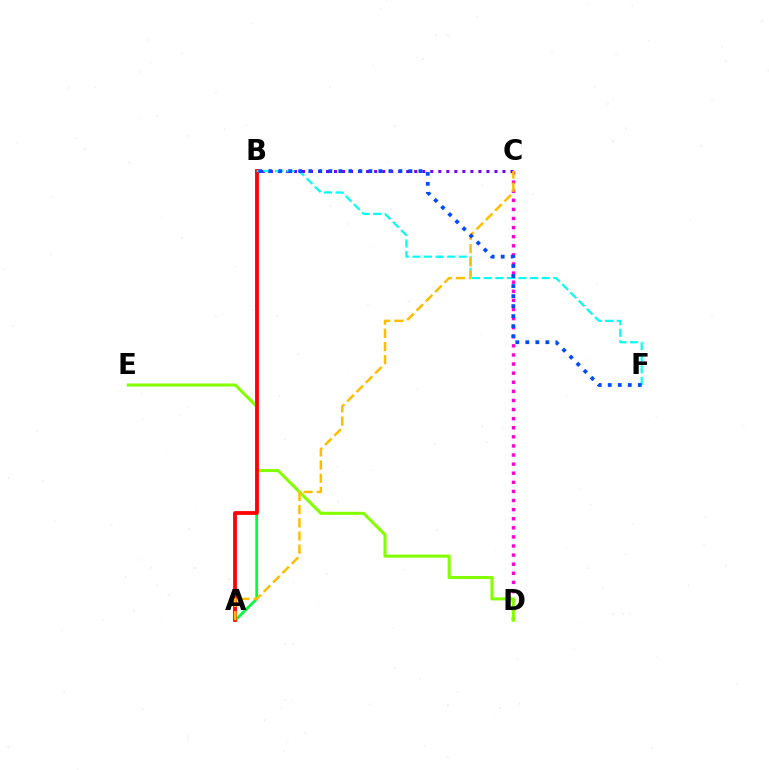{('C', 'D'): [{'color': '#ff00cf', 'line_style': 'dotted', 'thickness': 2.47}], ('A', 'B'): [{'color': '#00ff39', 'line_style': 'solid', 'thickness': 1.97}, {'color': '#ff0000', 'line_style': 'solid', 'thickness': 2.72}], ('D', 'E'): [{'color': '#84ff00', 'line_style': 'solid', 'thickness': 2.2}], ('B', 'C'): [{'color': '#7200ff', 'line_style': 'dotted', 'thickness': 2.18}], ('B', 'F'): [{'color': '#00fff6', 'line_style': 'dashed', 'thickness': 1.57}, {'color': '#004bff', 'line_style': 'dotted', 'thickness': 2.72}], ('A', 'C'): [{'color': '#ffbd00', 'line_style': 'dashed', 'thickness': 1.79}]}